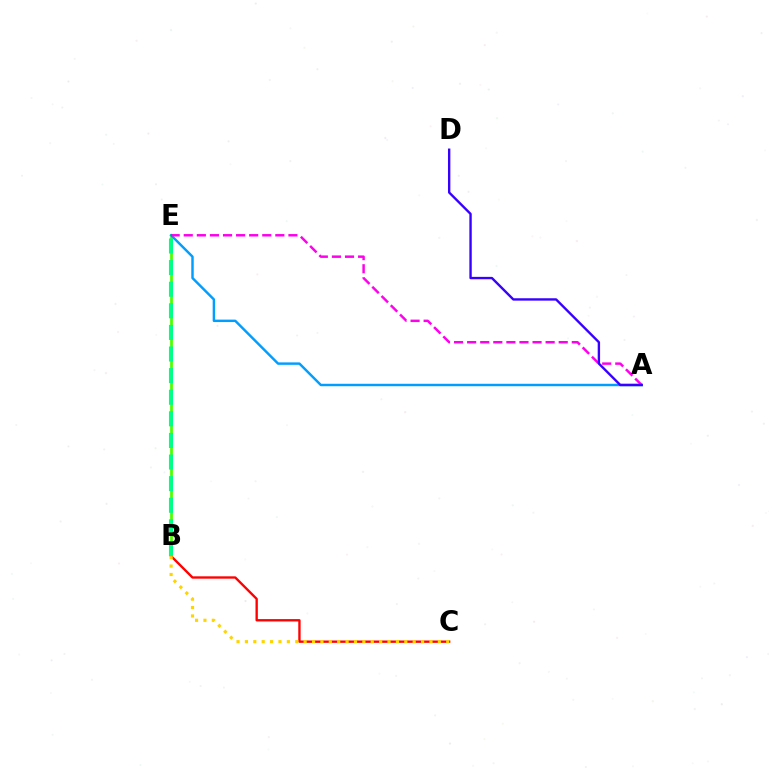{('B', 'E'): [{'color': '#4fff00', 'line_style': 'solid', 'thickness': 1.99}, {'color': '#00ff86', 'line_style': 'dashed', 'thickness': 2.93}], ('B', 'C'): [{'color': '#ff0000', 'line_style': 'solid', 'thickness': 1.69}, {'color': '#ffd500', 'line_style': 'dotted', 'thickness': 2.28}], ('A', 'E'): [{'color': '#009eff', 'line_style': 'solid', 'thickness': 1.76}, {'color': '#ff00ed', 'line_style': 'dashed', 'thickness': 1.78}], ('A', 'D'): [{'color': '#3700ff', 'line_style': 'solid', 'thickness': 1.71}]}